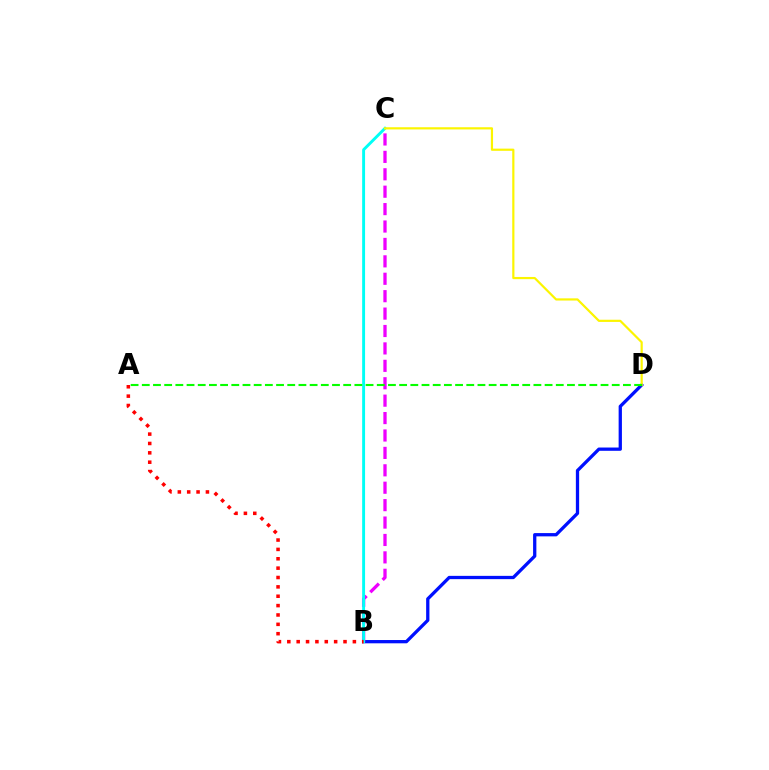{('B', 'D'): [{'color': '#0010ff', 'line_style': 'solid', 'thickness': 2.36}], ('B', 'C'): [{'color': '#ee00ff', 'line_style': 'dashed', 'thickness': 2.37}, {'color': '#00fff6', 'line_style': 'solid', 'thickness': 2.1}], ('A', 'B'): [{'color': '#ff0000', 'line_style': 'dotted', 'thickness': 2.54}], ('C', 'D'): [{'color': '#fcf500', 'line_style': 'solid', 'thickness': 1.58}], ('A', 'D'): [{'color': '#08ff00', 'line_style': 'dashed', 'thickness': 1.52}]}